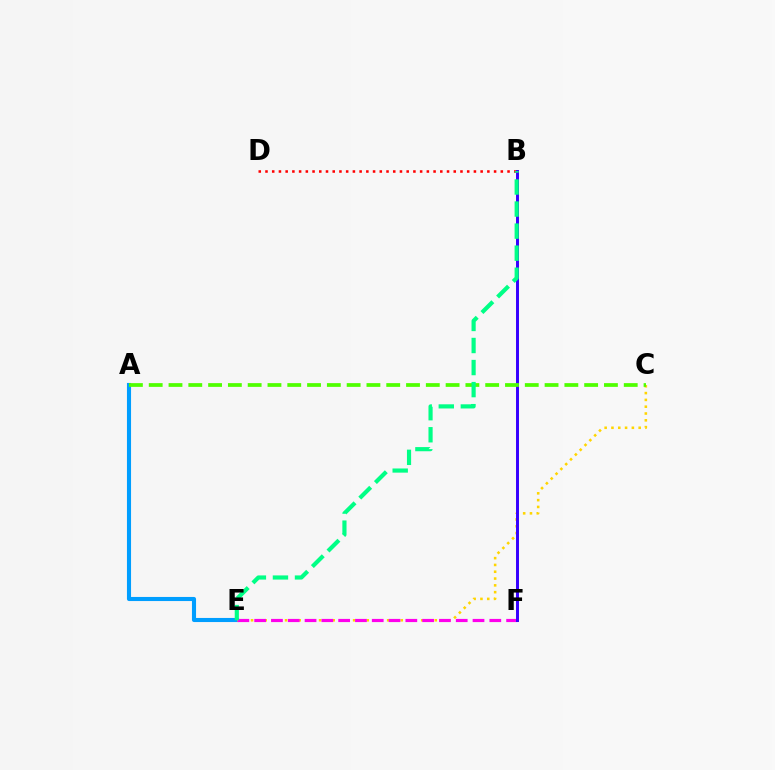{('A', 'E'): [{'color': '#009eff', 'line_style': 'solid', 'thickness': 2.95}], ('B', 'D'): [{'color': '#ff0000', 'line_style': 'dotted', 'thickness': 1.83}], ('C', 'E'): [{'color': '#ffd500', 'line_style': 'dotted', 'thickness': 1.85}], ('E', 'F'): [{'color': '#ff00ed', 'line_style': 'dashed', 'thickness': 2.28}], ('B', 'F'): [{'color': '#3700ff', 'line_style': 'solid', 'thickness': 2.13}], ('A', 'C'): [{'color': '#4fff00', 'line_style': 'dashed', 'thickness': 2.69}], ('B', 'E'): [{'color': '#00ff86', 'line_style': 'dashed', 'thickness': 3.0}]}